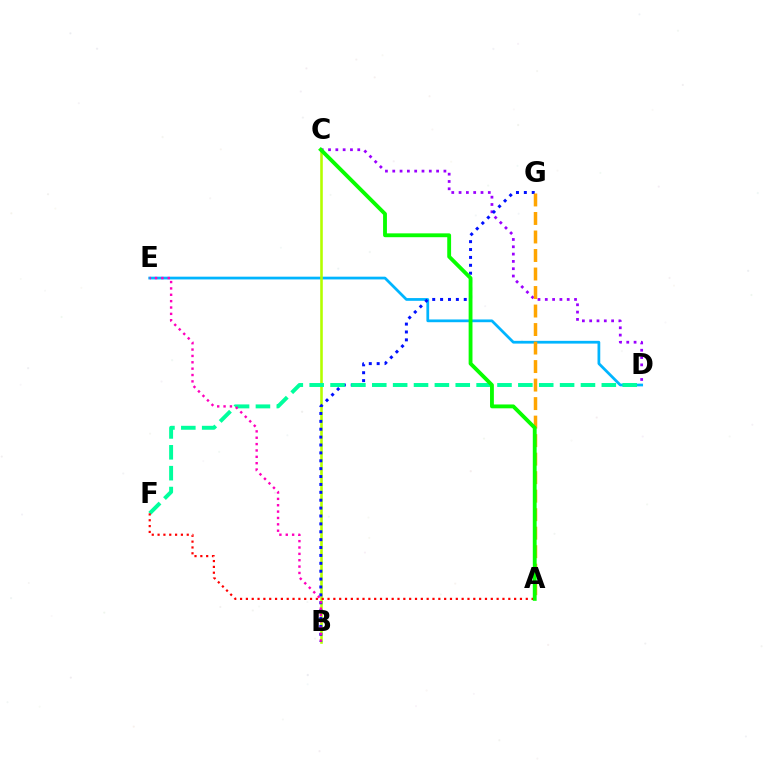{('D', 'E'): [{'color': '#00b5ff', 'line_style': 'solid', 'thickness': 1.98}], ('B', 'C'): [{'color': '#b3ff00', 'line_style': 'solid', 'thickness': 1.87}], ('C', 'D'): [{'color': '#9b00ff', 'line_style': 'dotted', 'thickness': 1.99}], ('B', 'G'): [{'color': '#0010ff', 'line_style': 'dotted', 'thickness': 2.14}], ('D', 'F'): [{'color': '#00ff9d', 'line_style': 'dashed', 'thickness': 2.83}], ('A', 'G'): [{'color': '#ffa500', 'line_style': 'dashed', 'thickness': 2.51}], ('B', 'E'): [{'color': '#ff00bd', 'line_style': 'dotted', 'thickness': 1.73}], ('A', 'F'): [{'color': '#ff0000', 'line_style': 'dotted', 'thickness': 1.58}], ('A', 'C'): [{'color': '#08ff00', 'line_style': 'solid', 'thickness': 2.77}]}